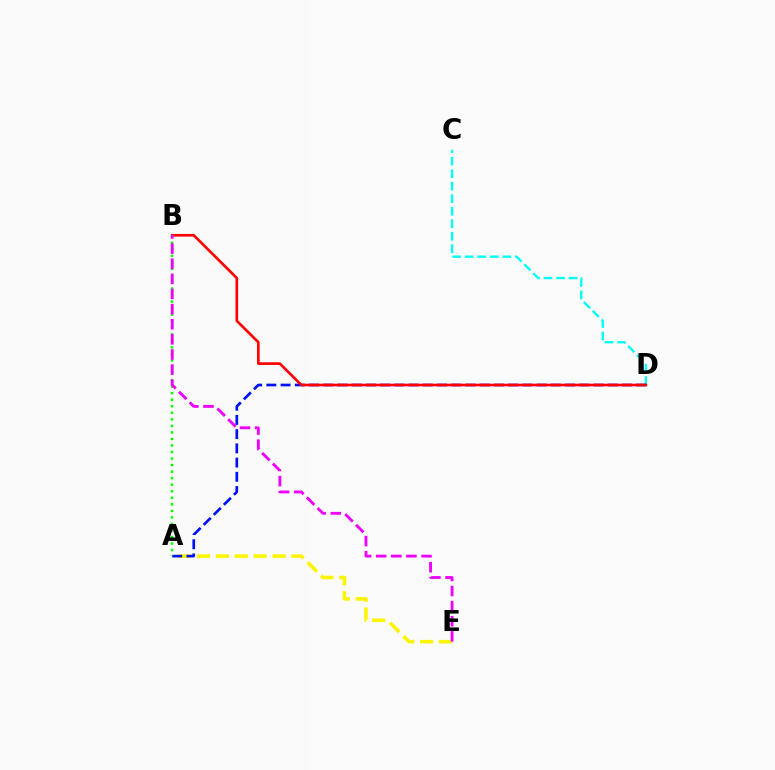{('A', 'E'): [{'color': '#fcf500', 'line_style': 'dashed', 'thickness': 2.57}], ('C', 'D'): [{'color': '#00fff6', 'line_style': 'dashed', 'thickness': 1.7}], ('A', 'D'): [{'color': '#0010ff', 'line_style': 'dashed', 'thickness': 1.93}], ('B', 'D'): [{'color': '#ff0000', 'line_style': 'solid', 'thickness': 1.92}], ('A', 'B'): [{'color': '#08ff00', 'line_style': 'dotted', 'thickness': 1.78}], ('B', 'E'): [{'color': '#ee00ff', 'line_style': 'dashed', 'thickness': 2.05}]}